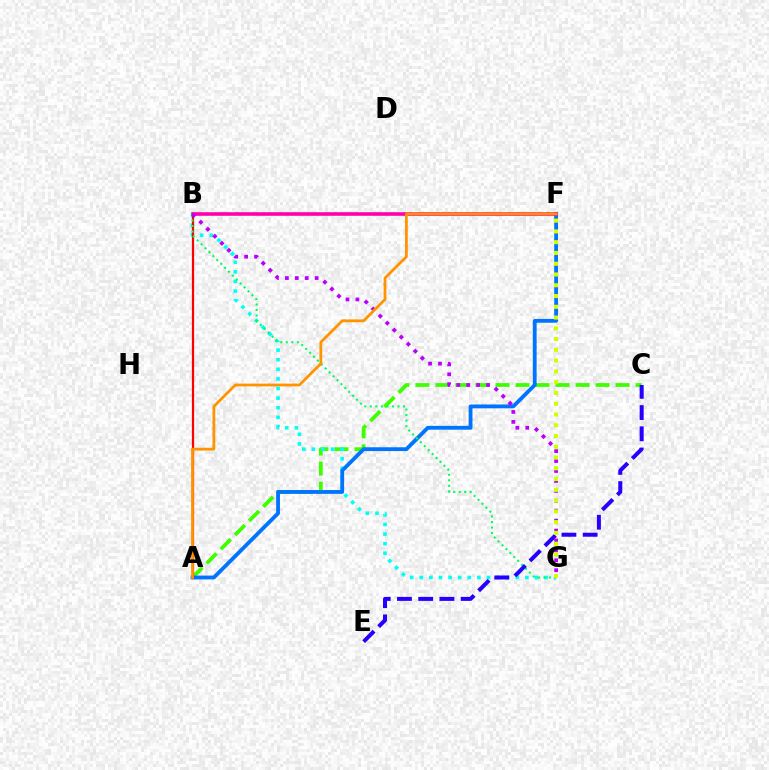{('A', 'C'): [{'color': '#3dff00', 'line_style': 'dashed', 'thickness': 2.72}], ('B', 'G'): [{'color': '#00fff6', 'line_style': 'dotted', 'thickness': 2.61}, {'color': '#00ff5c', 'line_style': 'dotted', 'thickness': 1.5}, {'color': '#b900ff', 'line_style': 'dotted', 'thickness': 2.7}], ('A', 'F'): [{'color': '#0074ff', 'line_style': 'solid', 'thickness': 2.75}, {'color': '#ff9400', 'line_style': 'solid', 'thickness': 2.0}], ('B', 'F'): [{'color': '#ff00ac', 'line_style': 'solid', 'thickness': 2.59}], ('A', 'B'): [{'color': '#ff0000', 'line_style': 'solid', 'thickness': 1.6}], ('C', 'E'): [{'color': '#2500ff', 'line_style': 'dashed', 'thickness': 2.88}], ('F', 'G'): [{'color': '#d1ff00', 'line_style': 'dotted', 'thickness': 2.93}]}